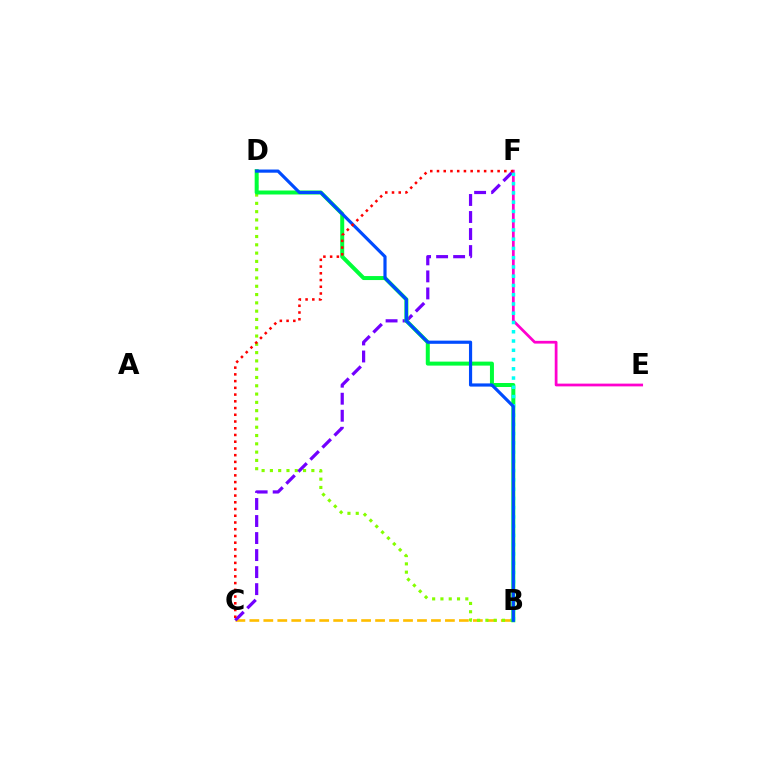{('B', 'C'): [{'color': '#ffbd00', 'line_style': 'dashed', 'thickness': 1.9}], ('B', 'D'): [{'color': '#84ff00', 'line_style': 'dotted', 'thickness': 2.25}, {'color': '#00ff39', 'line_style': 'solid', 'thickness': 2.87}, {'color': '#004bff', 'line_style': 'solid', 'thickness': 2.28}], ('C', 'F'): [{'color': '#7200ff', 'line_style': 'dashed', 'thickness': 2.31}, {'color': '#ff0000', 'line_style': 'dotted', 'thickness': 1.83}], ('E', 'F'): [{'color': '#ff00cf', 'line_style': 'solid', 'thickness': 1.98}], ('B', 'F'): [{'color': '#00fff6', 'line_style': 'dotted', 'thickness': 2.52}]}